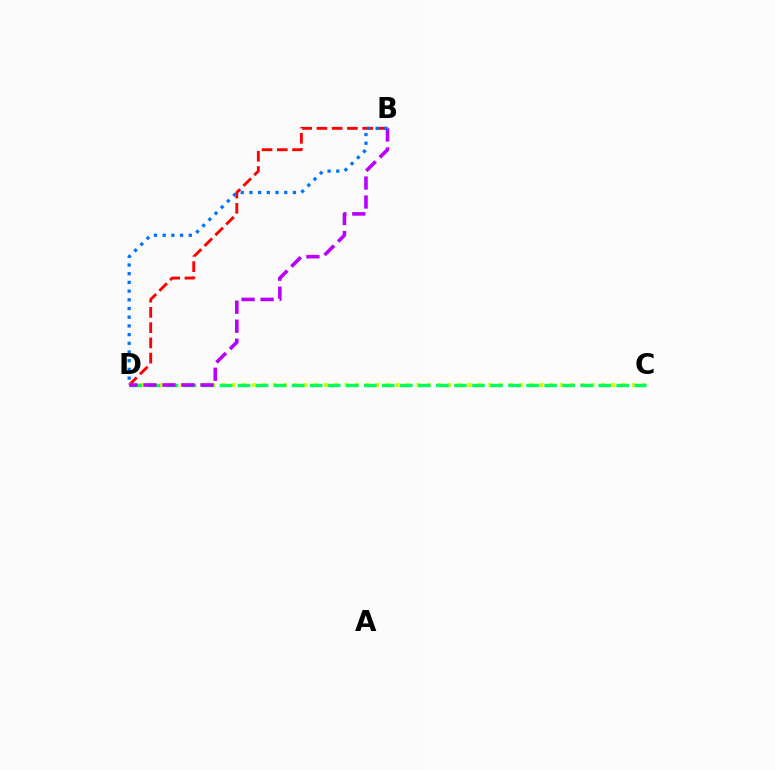{('B', 'D'): [{'color': '#ff0000', 'line_style': 'dashed', 'thickness': 2.07}, {'color': '#b900ff', 'line_style': 'dashed', 'thickness': 2.58}, {'color': '#0074ff', 'line_style': 'dotted', 'thickness': 2.36}], ('C', 'D'): [{'color': '#d1ff00', 'line_style': 'dotted', 'thickness': 2.79}, {'color': '#00ff5c', 'line_style': 'dashed', 'thickness': 2.45}]}